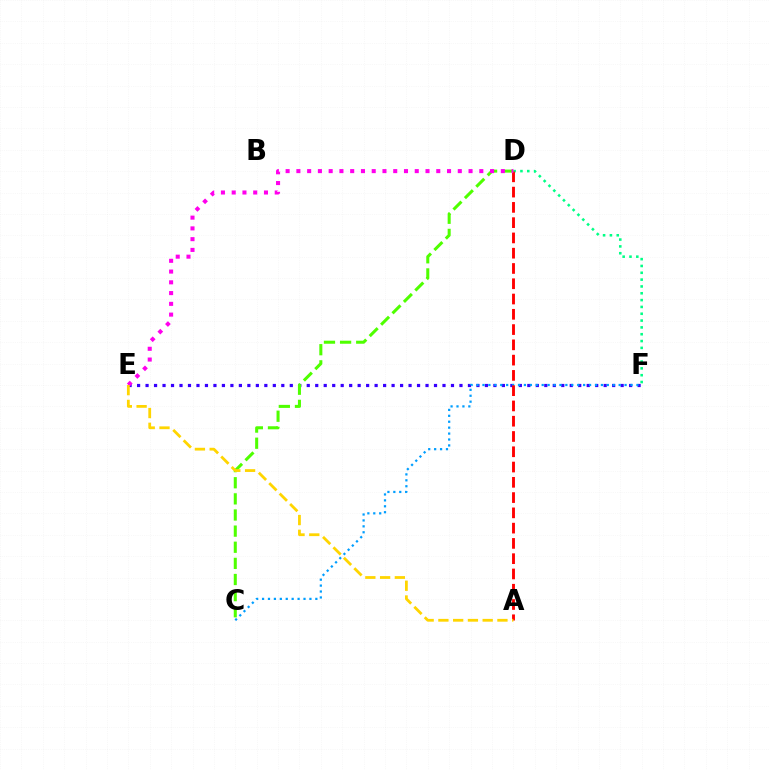{('E', 'F'): [{'color': '#3700ff', 'line_style': 'dotted', 'thickness': 2.31}], ('C', 'F'): [{'color': '#009eff', 'line_style': 'dotted', 'thickness': 1.61}], ('D', 'F'): [{'color': '#00ff86', 'line_style': 'dotted', 'thickness': 1.85}], ('A', 'D'): [{'color': '#ff0000', 'line_style': 'dashed', 'thickness': 2.07}], ('C', 'D'): [{'color': '#4fff00', 'line_style': 'dashed', 'thickness': 2.19}], ('D', 'E'): [{'color': '#ff00ed', 'line_style': 'dotted', 'thickness': 2.92}], ('A', 'E'): [{'color': '#ffd500', 'line_style': 'dashed', 'thickness': 2.0}]}